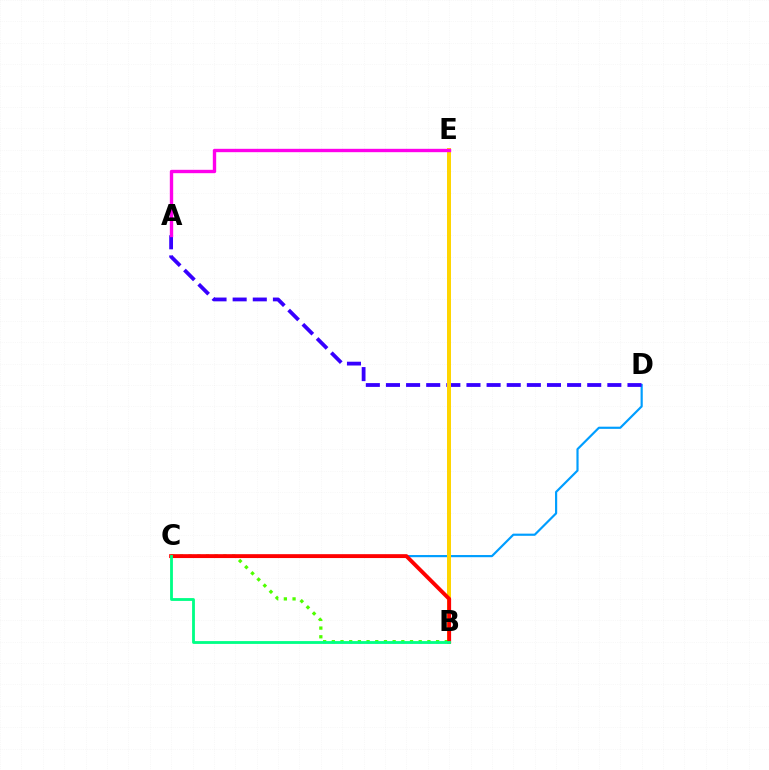{('C', 'D'): [{'color': '#009eff', 'line_style': 'solid', 'thickness': 1.56}], ('A', 'D'): [{'color': '#3700ff', 'line_style': 'dashed', 'thickness': 2.73}], ('B', 'E'): [{'color': '#ffd500', 'line_style': 'solid', 'thickness': 2.87}], ('B', 'C'): [{'color': '#4fff00', 'line_style': 'dotted', 'thickness': 2.36}, {'color': '#ff0000', 'line_style': 'solid', 'thickness': 2.8}, {'color': '#00ff86', 'line_style': 'solid', 'thickness': 2.03}], ('A', 'E'): [{'color': '#ff00ed', 'line_style': 'solid', 'thickness': 2.42}]}